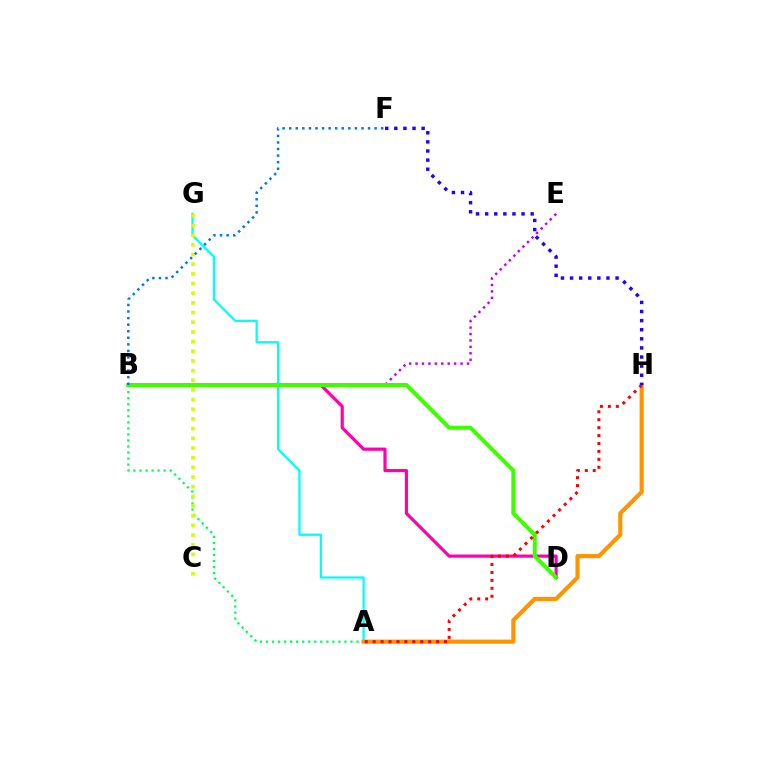{('A', 'B'): [{'color': '#00ff5c', 'line_style': 'dotted', 'thickness': 1.64}], ('B', 'D'): [{'color': '#ff00ac', 'line_style': 'solid', 'thickness': 2.3}, {'color': '#3dff00', 'line_style': 'solid', 'thickness': 2.89}], ('A', 'G'): [{'color': '#00fff6', 'line_style': 'solid', 'thickness': 1.62}], ('B', 'E'): [{'color': '#b900ff', 'line_style': 'dotted', 'thickness': 1.75}], ('C', 'G'): [{'color': '#d1ff00', 'line_style': 'dotted', 'thickness': 2.63}], ('A', 'H'): [{'color': '#ff9400', 'line_style': 'solid', 'thickness': 2.98}, {'color': '#ff0000', 'line_style': 'dotted', 'thickness': 2.16}], ('F', 'H'): [{'color': '#2500ff', 'line_style': 'dotted', 'thickness': 2.47}], ('B', 'F'): [{'color': '#0074ff', 'line_style': 'dotted', 'thickness': 1.78}]}